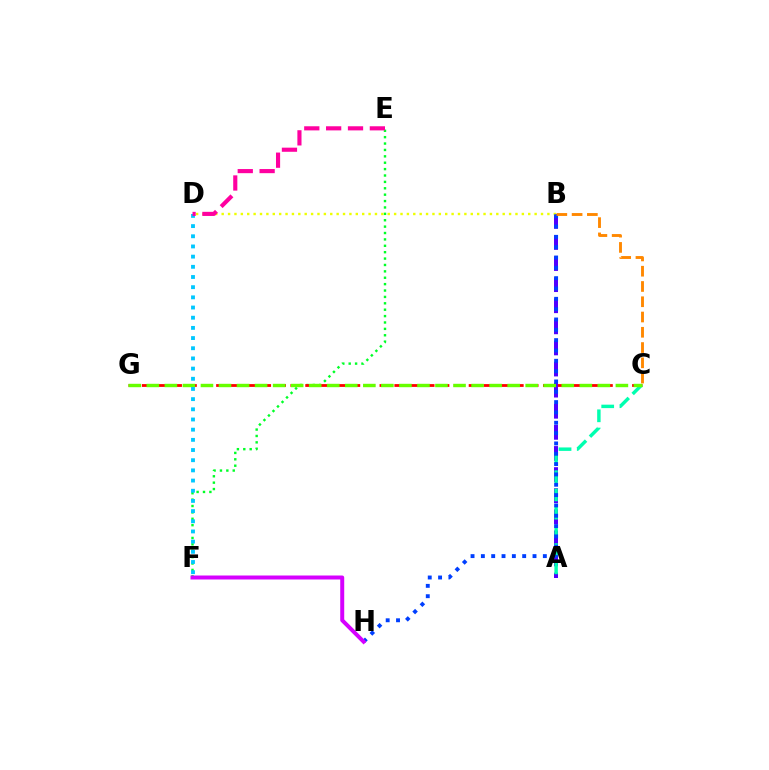{('E', 'F'): [{'color': '#00ff27', 'line_style': 'dotted', 'thickness': 1.74}], ('A', 'B'): [{'color': '#4f00ff', 'line_style': 'dashed', 'thickness': 2.87}], ('B', 'D'): [{'color': '#eeff00', 'line_style': 'dotted', 'thickness': 1.74}], ('C', 'G'): [{'color': '#ff0000', 'line_style': 'dashed', 'thickness': 2.02}, {'color': '#66ff00', 'line_style': 'dashed', 'thickness': 2.45}], ('A', 'C'): [{'color': '#00ffaf', 'line_style': 'dashed', 'thickness': 2.48}], ('D', 'F'): [{'color': '#00c7ff', 'line_style': 'dotted', 'thickness': 2.77}], ('B', 'H'): [{'color': '#003fff', 'line_style': 'dotted', 'thickness': 2.81}], ('F', 'H'): [{'color': '#d600ff', 'line_style': 'solid', 'thickness': 2.87}], ('B', 'C'): [{'color': '#ff8800', 'line_style': 'dashed', 'thickness': 2.07}], ('D', 'E'): [{'color': '#ff00a0', 'line_style': 'dashed', 'thickness': 2.97}]}